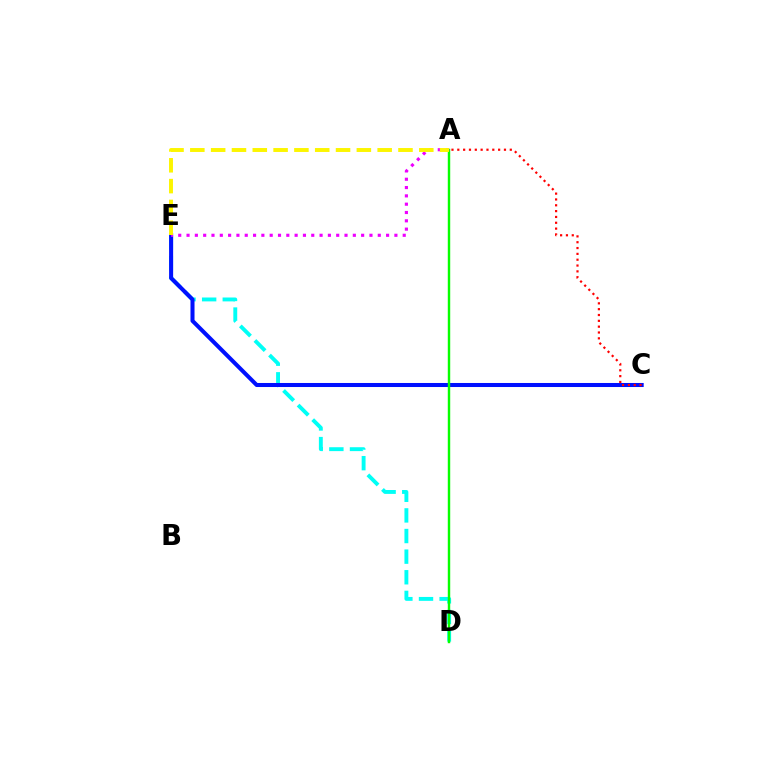{('D', 'E'): [{'color': '#00fff6', 'line_style': 'dashed', 'thickness': 2.8}], ('C', 'E'): [{'color': '#0010ff', 'line_style': 'solid', 'thickness': 2.91}], ('A', 'D'): [{'color': '#08ff00', 'line_style': 'solid', 'thickness': 1.75}], ('A', 'C'): [{'color': '#ff0000', 'line_style': 'dotted', 'thickness': 1.58}], ('A', 'E'): [{'color': '#ee00ff', 'line_style': 'dotted', 'thickness': 2.26}, {'color': '#fcf500', 'line_style': 'dashed', 'thickness': 2.83}]}